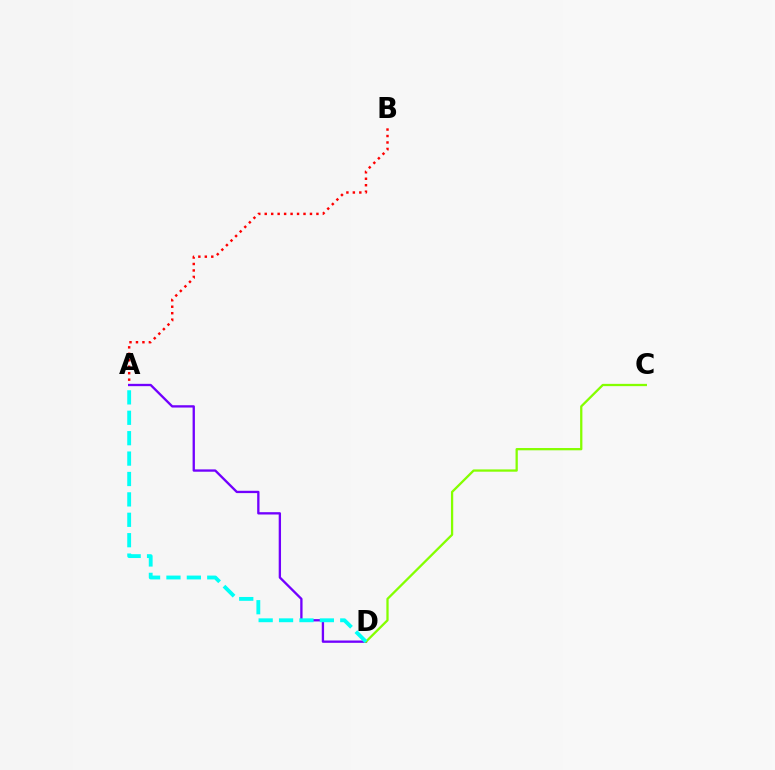{('A', 'B'): [{'color': '#ff0000', 'line_style': 'dotted', 'thickness': 1.76}], ('A', 'D'): [{'color': '#7200ff', 'line_style': 'solid', 'thickness': 1.67}, {'color': '#00fff6', 'line_style': 'dashed', 'thickness': 2.77}], ('C', 'D'): [{'color': '#84ff00', 'line_style': 'solid', 'thickness': 1.64}]}